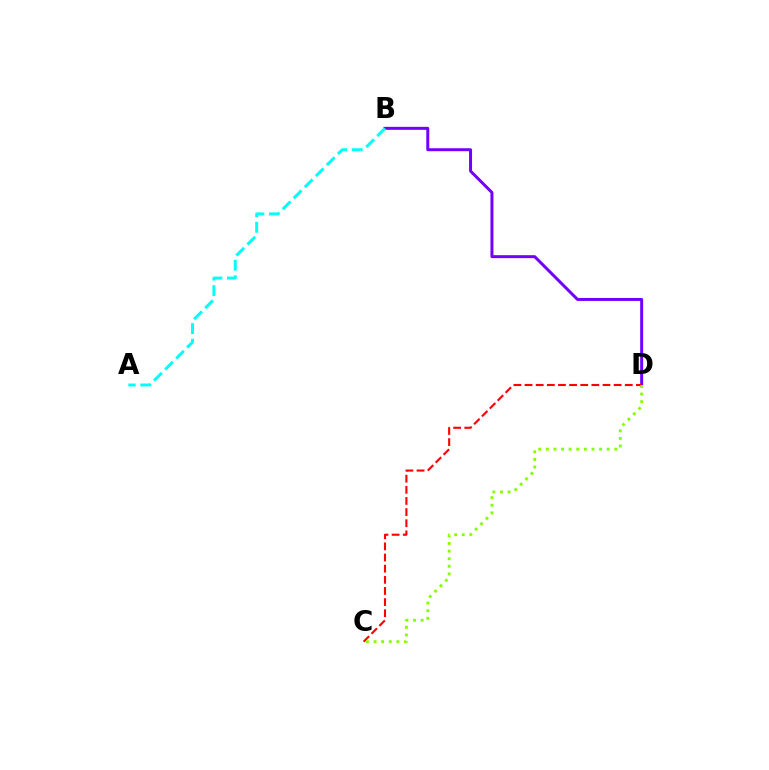{('B', 'D'): [{'color': '#7200ff', 'line_style': 'solid', 'thickness': 2.15}], ('C', 'D'): [{'color': '#ff0000', 'line_style': 'dashed', 'thickness': 1.51}, {'color': '#84ff00', 'line_style': 'dotted', 'thickness': 2.07}], ('A', 'B'): [{'color': '#00fff6', 'line_style': 'dashed', 'thickness': 2.12}]}